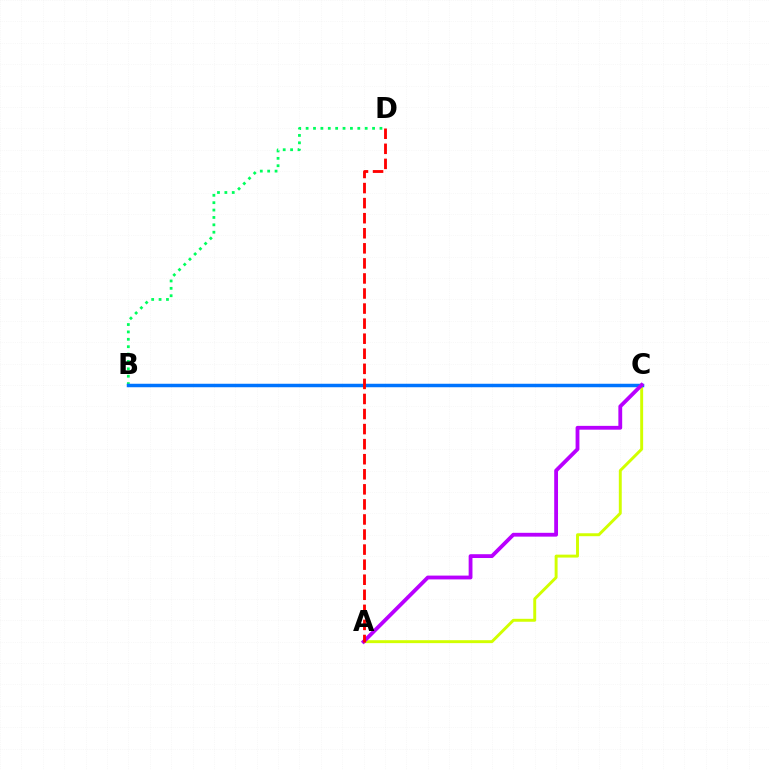{('A', 'C'): [{'color': '#d1ff00', 'line_style': 'solid', 'thickness': 2.11}, {'color': '#b900ff', 'line_style': 'solid', 'thickness': 2.74}], ('B', 'D'): [{'color': '#00ff5c', 'line_style': 'dotted', 'thickness': 2.01}], ('B', 'C'): [{'color': '#0074ff', 'line_style': 'solid', 'thickness': 2.51}], ('A', 'D'): [{'color': '#ff0000', 'line_style': 'dashed', 'thickness': 2.05}]}